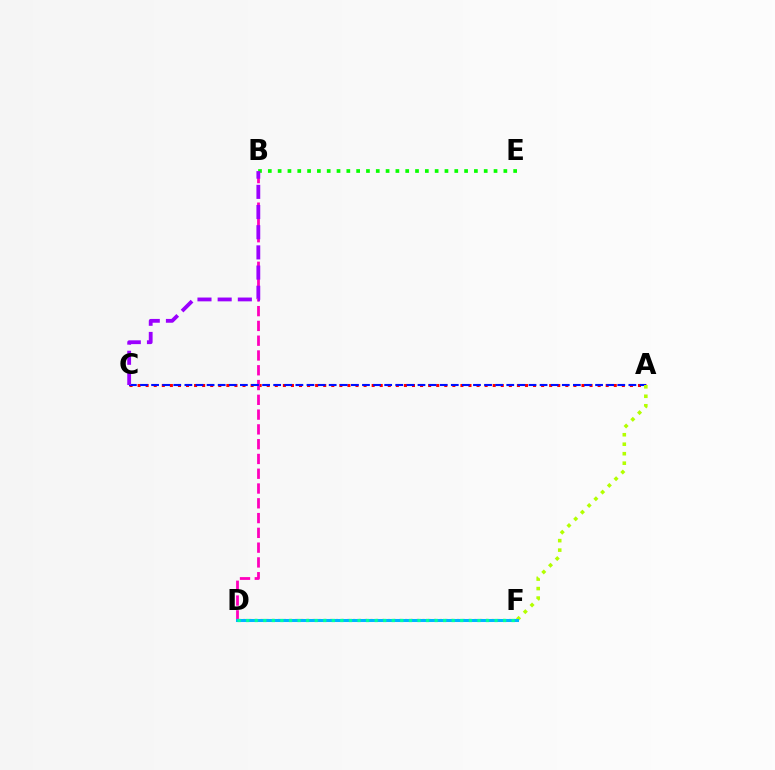{('A', 'C'): [{'color': '#ff0000', 'line_style': 'dotted', 'thickness': 2.19}, {'color': '#0010ff', 'line_style': 'dashed', 'thickness': 1.51}], ('B', 'E'): [{'color': '#08ff00', 'line_style': 'dotted', 'thickness': 2.67}], ('B', 'D'): [{'color': '#ff00bd', 'line_style': 'dashed', 'thickness': 2.01}], ('A', 'F'): [{'color': '#b3ff00', 'line_style': 'dotted', 'thickness': 2.58}], ('B', 'C'): [{'color': '#9b00ff', 'line_style': 'dashed', 'thickness': 2.74}], ('D', 'F'): [{'color': '#ffa500', 'line_style': 'dotted', 'thickness': 1.57}, {'color': '#00b5ff', 'line_style': 'solid', 'thickness': 2.19}, {'color': '#00ff9d', 'line_style': 'dotted', 'thickness': 2.33}]}